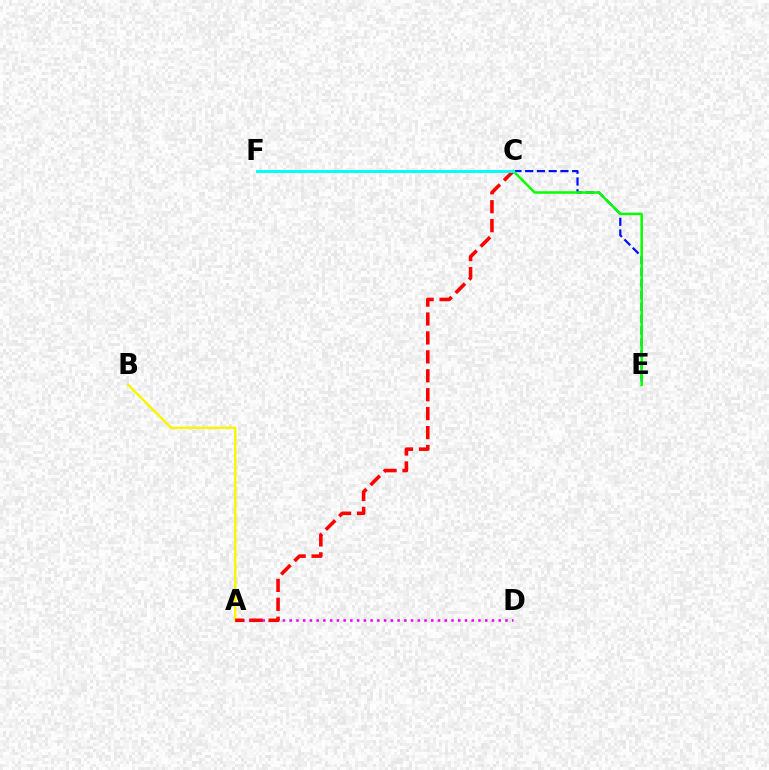{('A', 'B'): [{'color': '#fcf500', 'line_style': 'solid', 'thickness': 1.74}], ('A', 'D'): [{'color': '#ee00ff', 'line_style': 'dotted', 'thickness': 1.83}], ('C', 'E'): [{'color': '#0010ff', 'line_style': 'dashed', 'thickness': 1.6}, {'color': '#08ff00', 'line_style': 'solid', 'thickness': 1.82}], ('A', 'C'): [{'color': '#ff0000', 'line_style': 'dashed', 'thickness': 2.57}], ('C', 'F'): [{'color': '#00fff6', 'line_style': 'solid', 'thickness': 2.1}]}